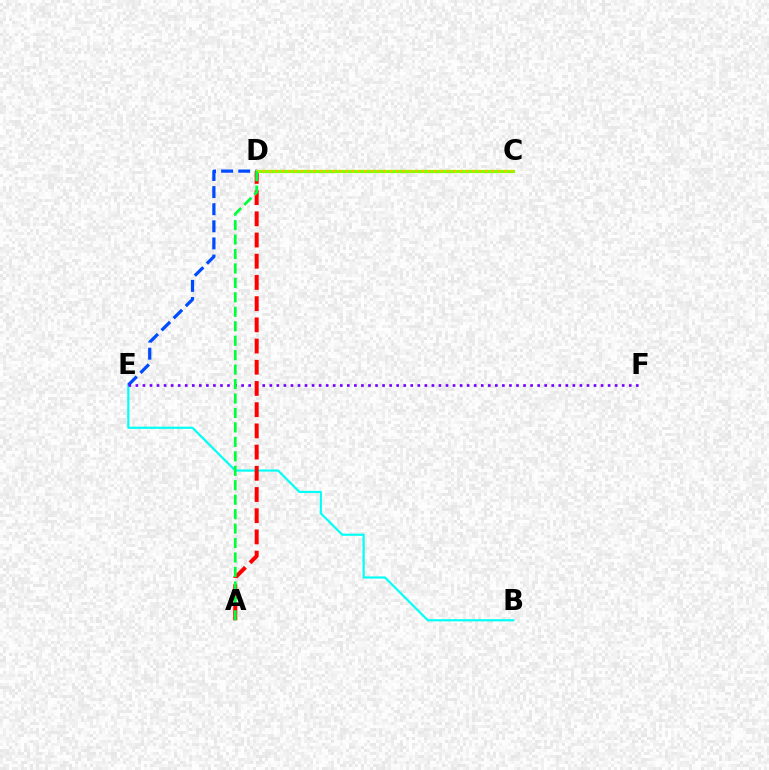{('B', 'E'): [{'color': '#00fff6', 'line_style': 'solid', 'thickness': 1.56}], ('C', 'D'): [{'color': '#ff00cf', 'line_style': 'dotted', 'thickness': 2.0}, {'color': '#84ff00', 'line_style': 'solid', 'thickness': 2.29}, {'color': '#ffbd00', 'line_style': 'dotted', 'thickness': 1.73}], ('D', 'E'): [{'color': '#004bff', 'line_style': 'dashed', 'thickness': 2.32}], ('E', 'F'): [{'color': '#7200ff', 'line_style': 'dotted', 'thickness': 1.91}], ('A', 'D'): [{'color': '#ff0000', 'line_style': 'dashed', 'thickness': 2.88}, {'color': '#00ff39', 'line_style': 'dashed', 'thickness': 1.96}]}